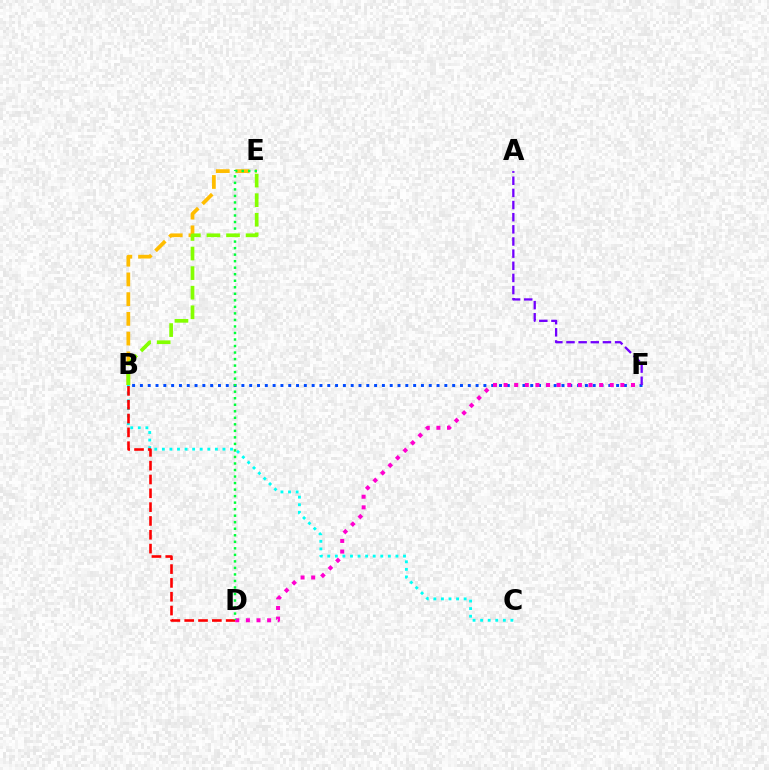{('B', 'E'): [{'color': '#ffbd00', 'line_style': 'dashed', 'thickness': 2.68}, {'color': '#84ff00', 'line_style': 'dashed', 'thickness': 2.66}], ('B', 'F'): [{'color': '#004bff', 'line_style': 'dotted', 'thickness': 2.12}], ('B', 'C'): [{'color': '#00fff6', 'line_style': 'dotted', 'thickness': 2.06}], ('B', 'D'): [{'color': '#ff0000', 'line_style': 'dashed', 'thickness': 1.88}], ('A', 'F'): [{'color': '#7200ff', 'line_style': 'dashed', 'thickness': 1.65}], ('D', 'F'): [{'color': '#ff00cf', 'line_style': 'dotted', 'thickness': 2.88}], ('D', 'E'): [{'color': '#00ff39', 'line_style': 'dotted', 'thickness': 1.77}]}